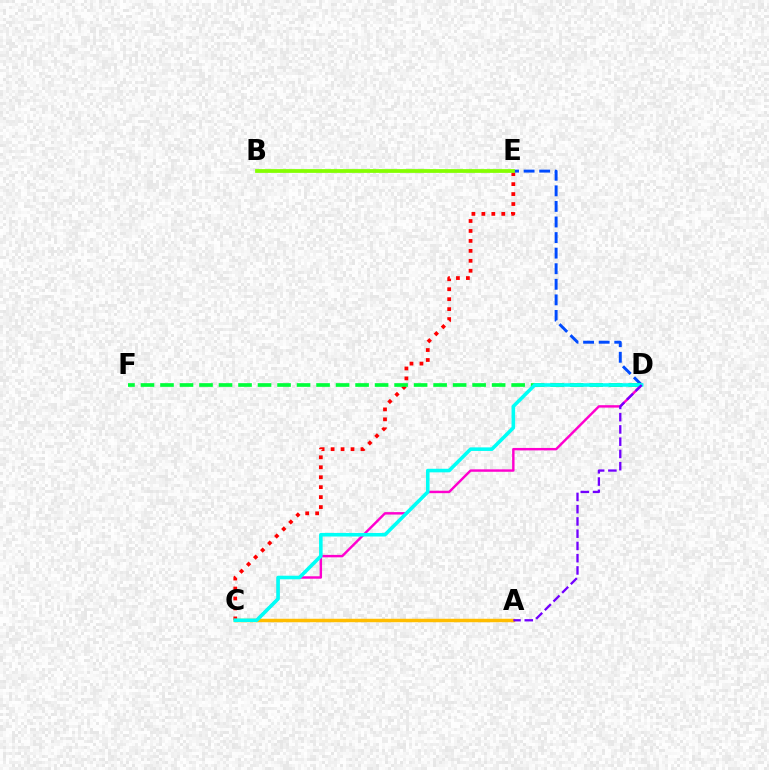{('C', 'E'): [{'color': '#ff0000', 'line_style': 'dotted', 'thickness': 2.7}], ('D', 'E'): [{'color': '#004bff', 'line_style': 'dashed', 'thickness': 2.12}], ('B', 'E'): [{'color': '#84ff00', 'line_style': 'solid', 'thickness': 2.7}], ('D', 'F'): [{'color': '#00ff39', 'line_style': 'dashed', 'thickness': 2.65}], ('C', 'D'): [{'color': '#ff00cf', 'line_style': 'solid', 'thickness': 1.75}, {'color': '#00fff6', 'line_style': 'solid', 'thickness': 2.57}], ('A', 'C'): [{'color': '#ffbd00', 'line_style': 'solid', 'thickness': 2.51}], ('A', 'D'): [{'color': '#7200ff', 'line_style': 'dashed', 'thickness': 1.66}]}